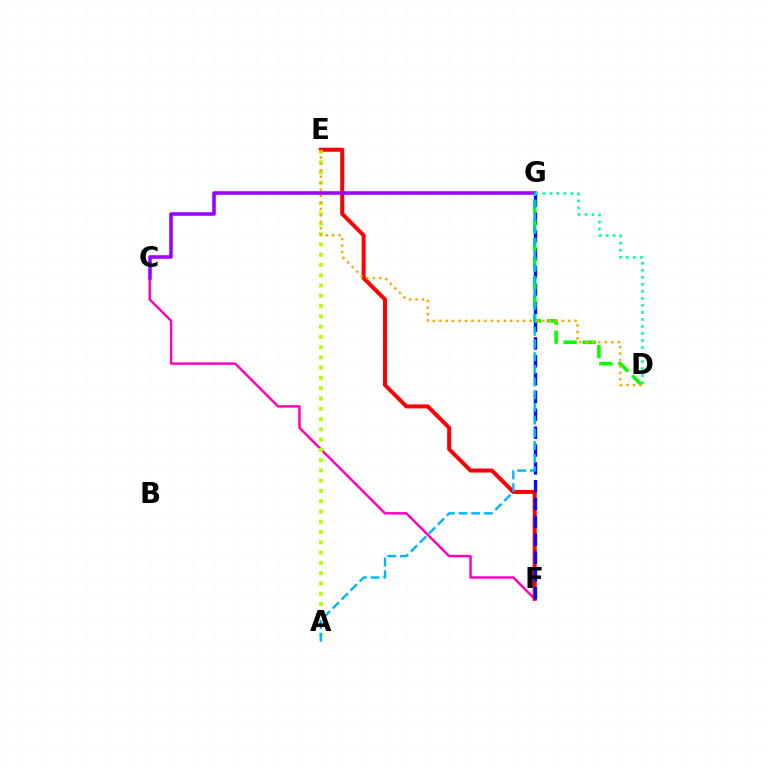{('C', 'F'): [{'color': '#ff00bd', 'line_style': 'solid', 'thickness': 1.76}], ('E', 'F'): [{'color': '#ff0000', 'line_style': 'solid', 'thickness': 2.89}], ('A', 'E'): [{'color': '#b3ff00', 'line_style': 'dotted', 'thickness': 2.79}], ('F', 'G'): [{'color': '#0010ff', 'line_style': 'dashed', 'thickness': 2.42}], ('D', 'G'): [{'color': '#08ff00', 'line_style': 'dashed', 'thickness': 2.58}, {'color': '#00ff9d', 'line_style': 'dotted', 'thickness': 1.91}], ('C', 'G'): [{'color': '#9b00ff', 'line_style': 'solid', 'thickness': 2.56}], ('D', 'E'): [{'color': '#ffa500', 'line_style': 'dotted', 'thickness': 1.75}], ('A', 'G'): [{'color': '#00b5ff', 'line_style': 'dashed', 'thickness': 1.73}]}